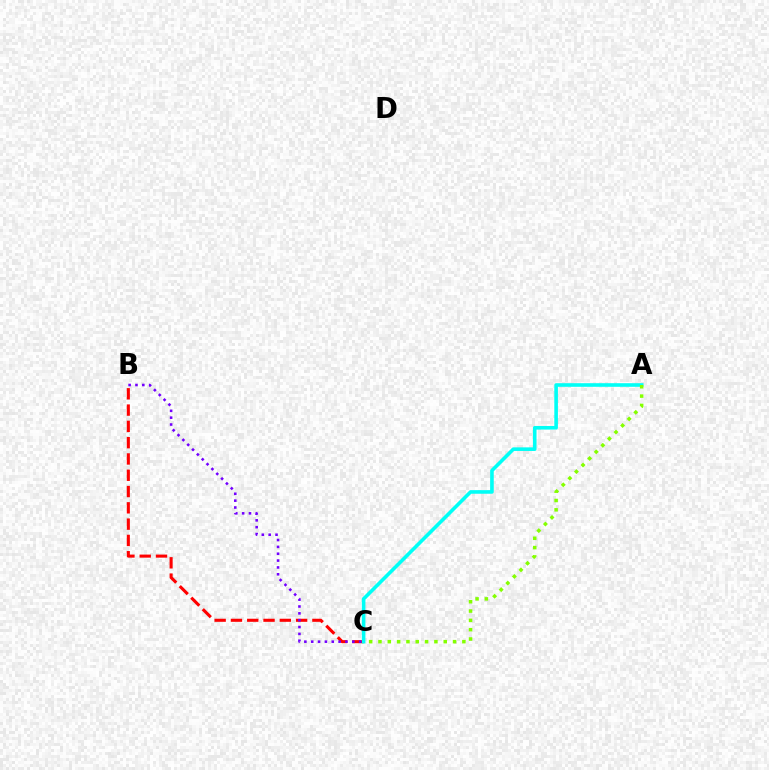{('B', 'C'): [{'color': '#ff0000', 'line_style': 'dashed', 'thickness': 2.21}, {'color': '#7200ff', 'line_style': 'dotted', 'thickness': 1.86}], ('A', 'C'): [{'color': '#00fff6', 'line_style': 'solid', 'thickness': 2.6}, {'color': '#84ff00', 'line_style': 'dotted', 'thickness': 2.53}]}